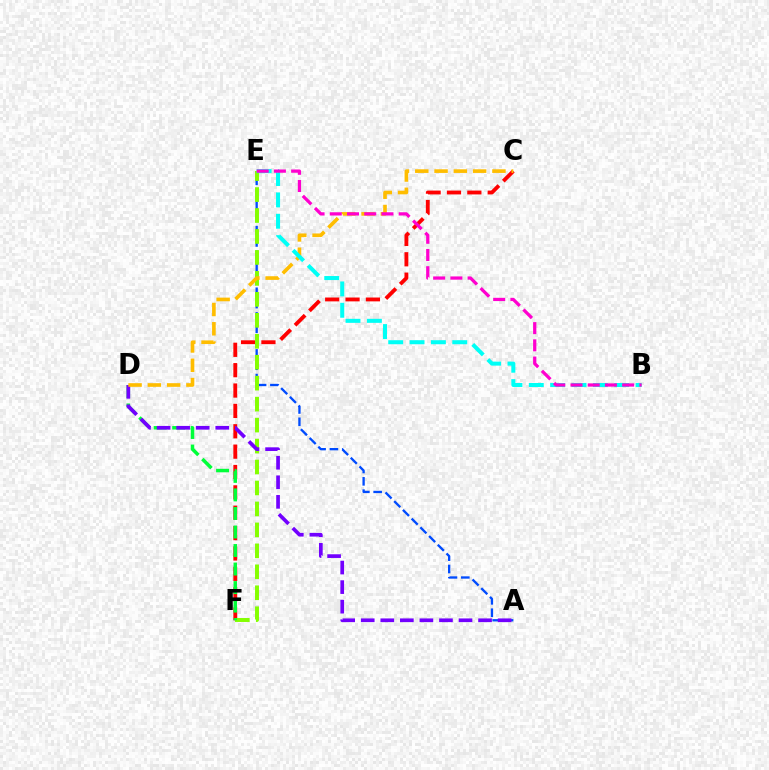{('C', 'F'): [{'color': '#ff0000', 'line_style': 'dashed', 'thickness': 2.77}], ('A', 'E'): [{'color': '#004bff', 'line_style': 'dashed', 'thickness': 1.67}], ('E', 'F'): [{'color': '#84ff00', 'line_style': 'dashed', 'thickness': 2.85}], ('D', 'F'): [{'color': '#00ff39', 'line_style': 'dashed', 'thickness': 2.52}], ('A', 'D'): [{'color': '#7200ff', 'line_style': 'dashed', 'thickness': 2.66}], ('C', 'D'): [{'color': '#ffbd00', 'line_style': 'dashed', 'thickness': 2.62}], ('B', 'E'): [{'color': '#00fff6', 'line_style': 'dashed', 'thickness': 2.9}, {'color': '#ff00cf', 'line_style': 'dashed', 'thickness': 2.34}]}